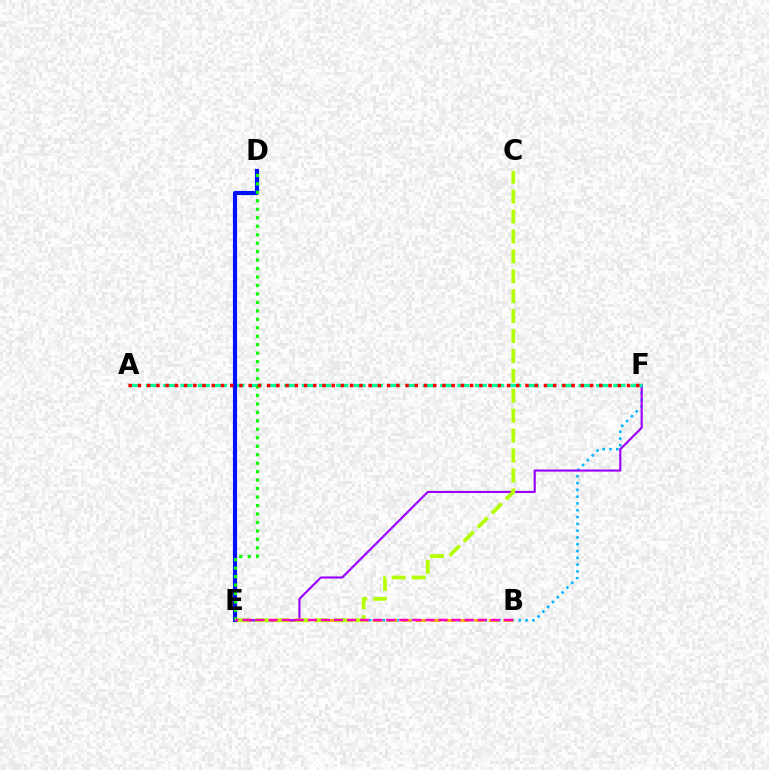{('E', 'F'): [{'color': '#00b5ff', 'line_style': 'dotted', 'thickness': 1.85}, {'color': '#9b00ff', 'line_style': 'solid', 'thickness': 1.54}], ('B', 'E'): [{'color': '#ffa500', 'line_style': 'dashed', 'thickness': 1.98}, {'color': '#ff00bd', 'line_style': 'dashed', 'thickness': 1.78}], ('C', 'E'): [{'color': '#b3ff00', 'line_style': 'dashed', 'thickness': 2.71}], ('A', 'F'): [{'color': '#00ff9d', 'line_style': 'dashed', 'thickness': 2.35}, {'color': '#ff0000', 'line_style': 'dotted', 'thickness': 2.51}], ('D', 'E'): [{'color': '#0010ff', 'line_style': 'solid', 'thickness': 2.97}, {'color': '#08ff00', 'line_style': 'dotted', 'thickness': 2.3}]}